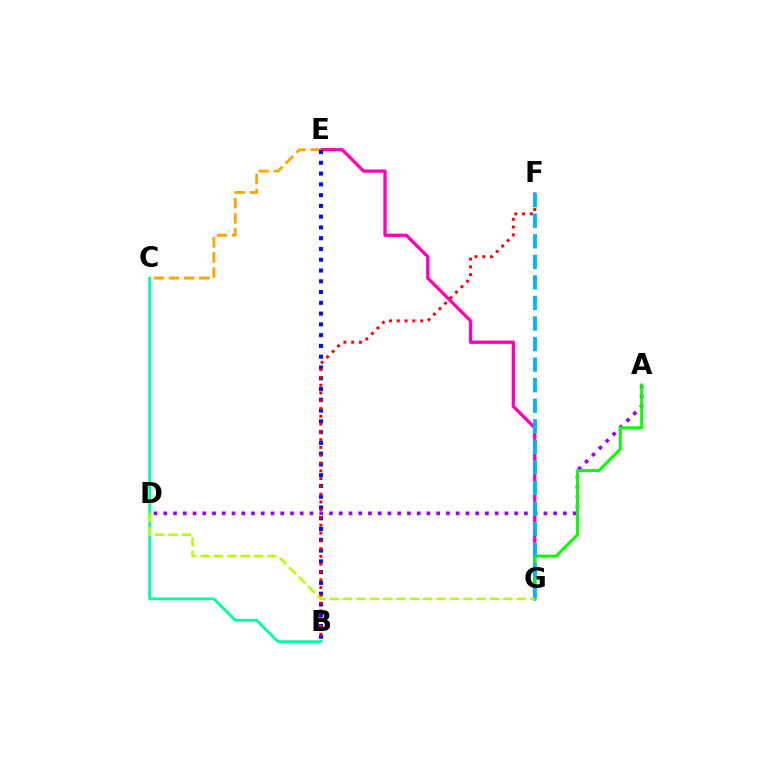{('E', 'G'): [{'color': '#ff00bd', 'line_style': 'solid', 'thickness': 2.37}], ('A', 'D'): [{'color': '#9b00ff', 'line_style': 'dotted', 'thickness': 2.65}], ('C', 'E'): [{'color': '#ffa500', 'line_style': 'dashed', 'thickness': 2.06}], ('A', 'G'): [{'color': '#08ff00', 'line_style': 'solid', 'thickness': 2.15}], ('B', 'E'): [{'color': '#0010ff', 'line_style': 'dotted', 'thickness': 2.93}], ('B', 'F'): [{'color': '#ff0000', 'line_style': 'dotted', 'thickness': 2.11}], ('B', 'C'): [{'color': '#00ff9d', 'line_style': 'solid', 'thickness': 2.03}], ('D', 'G'): [{'color': '#b3ff00', 'line_style': 'dashed', 'thickness': 1.81}], ('F', 'G'): [{'color': '#00b5ff', 'line_style': 'dashed', 'thickness': 2.79}]}